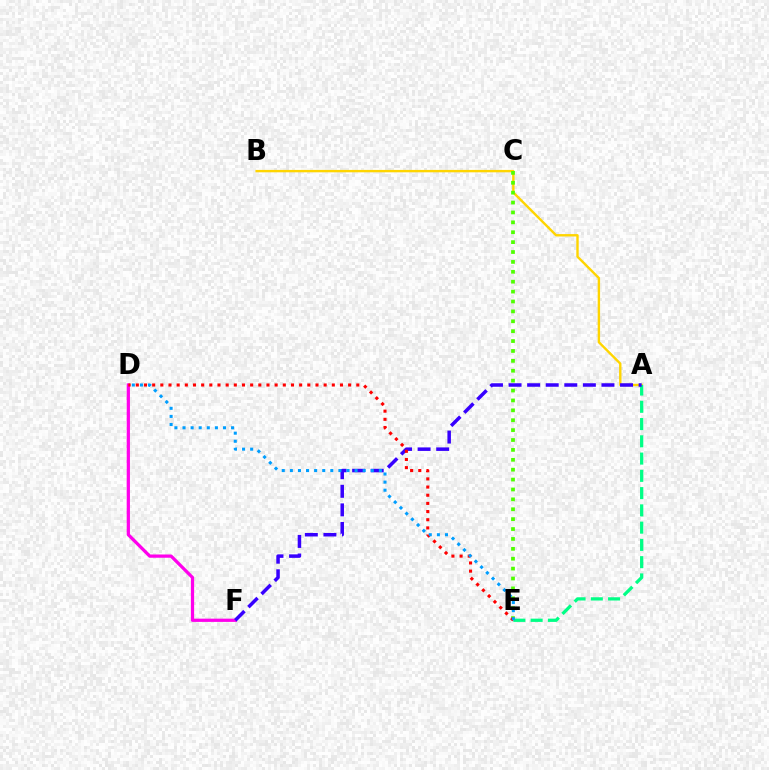{('A', 'B'): [{'color': '#ffd500', 'line_style': 'solid', 'thickness': 1.72}], ('C', 'E'): [{'color': '#4fff00', 'line_style': 'dotted', 'thickness': 2.69}], ('A', 'E'): [{'color': '#00ff86', 'line_style': 'dashed', 'thickness': 2.35}], ('D', 'F'): [{'color': '#ff00ed', 'line_style': 'solid', 'thickness': 2.34}], ('A', 'F'): [{'color': '#3700ff', 'line_style': 'dashed', 'thickness': 2.52}], ('D', 'E'): [{'color': '#ff0000', 'line_style': 'dotted', 'thickness': 2.22}, {'color': '#009eff', 'line_style': 'dotted', 'thickness': 2.2}]}